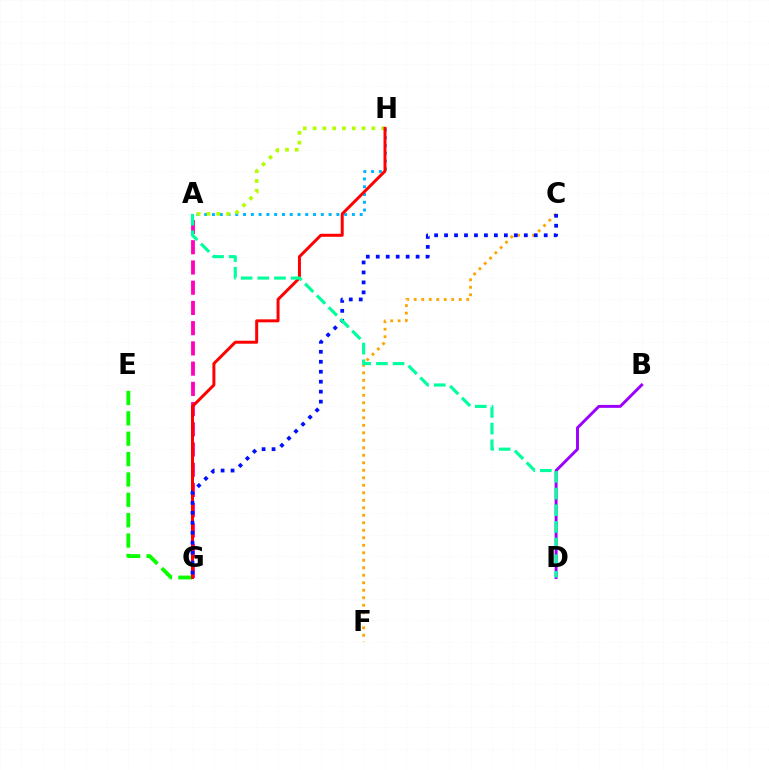{('A', 'H'): [{'color': '#00b5ff', 'line_style': 'dotted', 'thickness': 2.11}, {'color': '#b3ff00', 'line_style': 'dotted', 'thickness': 2.66}], ('E', 'G'): [{'color': '#08ff00', 'line_style': 'dashed', 'thickness': 2.77}], ('A', 'G'): [{'color': '#ff00bd', 'line_style': 'dashed', 'thickness': 2.75}], ('C', 'F'): [{'color': '#ffa500', 'line_style': 'dotted', 'thickness': 2.04}], ('B', 'D'): [{'color': '#9b00ff', 'line_style': 'solid', 'thickness': 2.11}], ('G', 'H'): [{'color': '#ff0000', 'line_style': 'solid', 'thickness': 2.15}], ('C', 'G'): [{'color': '#0010ff', 'line_style': 'dotted', 'thickness': 2.71}], ('A', 'D'): [{'color': '#00ff9d', 'line_style': 'dashed', 'thickness': 2.26}]}